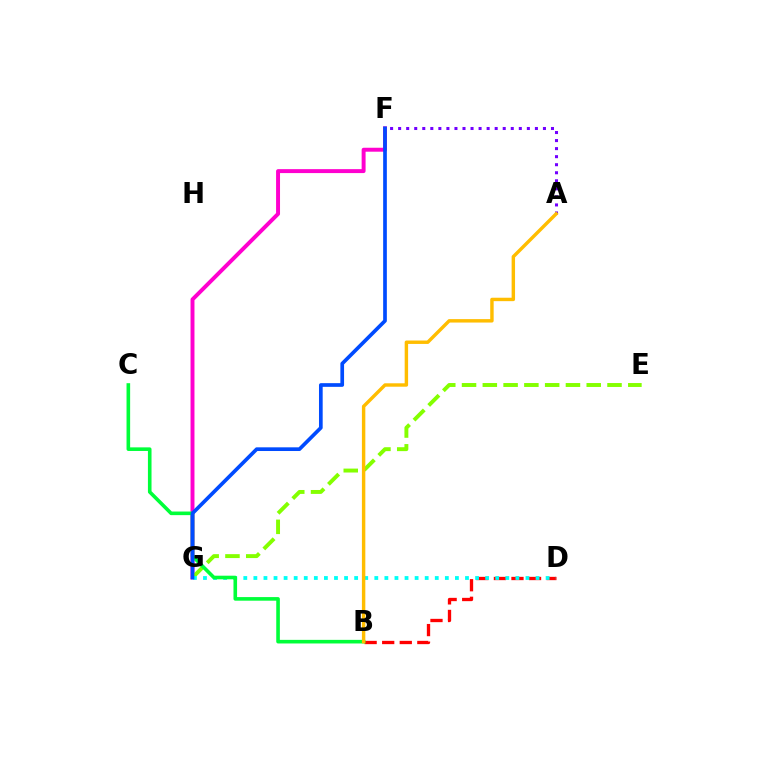{('F', 'G'): [{'color': '#ff00cf', 'line_style': 'solid', 'thickness': 2.84}, {'color': '#004bff', 'line_style': 'solid', 'thickness': 2.66}], ('A', 'F'): [{'color': '#7200ff', 'line_style': 'dotted', 'thickness': 2.19}], ('E', 'G'): [{'color': '#84ff00', 'line_style': 'dashed', 'thickness': 2.82}], ('B', 'D'): [{'color': '#ff0000', 'line_style': 'dashed', 'thickness': 2.39}], ('D', 'G'): [{'color': '#00fff6', 'line_style': 'dotted', 'thickness': 2.74}], ('B', 'C'): [{'color': '#00ff39', 'line_style': 'solid', 'thickness': 2.59}], ('A', 'B'): [{'color': '#ffbd00', 'line_style': 'solid', 'thickness': 2.47}]}